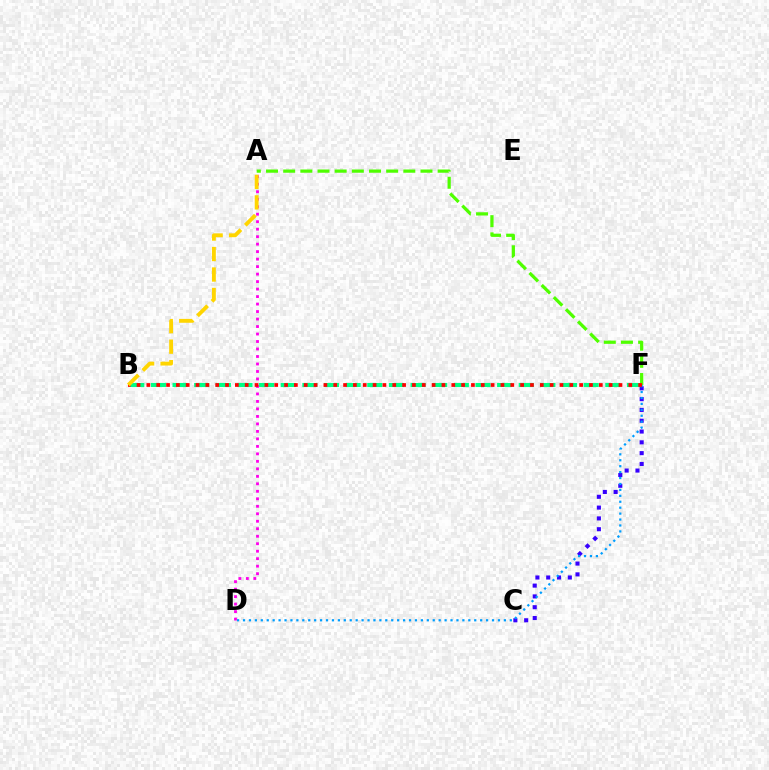{('C', 'F'): [{'color': '#3700ff', 'line_style': 'dotted', 'thickness': 2.94}], ('B', 'F'): [{'color': '#00ff86', 'line_style': 'dashed', 'thickness': 2.94}, {'color': '#ff0000', 'line_style': 'dotted', 'thickness': 2.67}], ('D', 'F'): [{'color': '#009eff', 'line_style': 'dotted', 'thickness': 1.61}], ('A', 'D'): [{'color': '#ff00ed', 'line_style': 'dotted', 'thickness': 2.03}], ('A', 'F'): [{'color': '#4fff00', 'line_style': 'dashed', 'thickness': 2.33}], ('A', 'B'): [{'color': '#ffd500', 'line_style': 'dashed', 'thickness': 2.78}]}